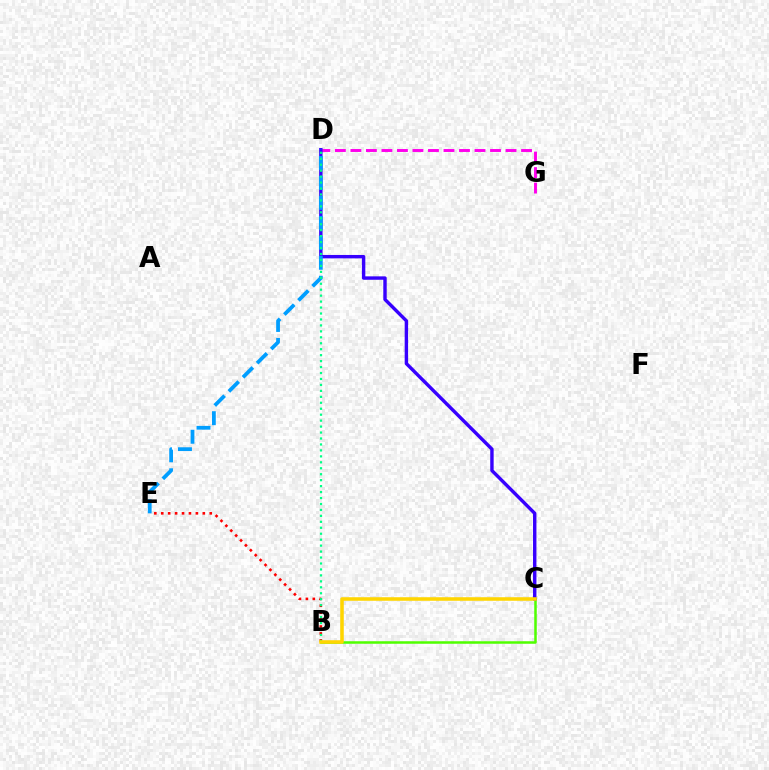{('B', 'C'): [{'color': '#4fff00', 'line_style': 'solid', 'thickness': 1.81}, {'color': '#ffd500', 'line_style': 'solid', 'thickness': 2.56}], ('D', 'G'): [{'color': '#ff00ed', 'line_style': 'dashed', 'thickness': 2.11}], ('B', 'E'): [{'color': '#ff0000', 'line_style': 'dotted', 'thickness': 1.88}], ('C', 'D'): [{'color': '#3700ff', 'line_style': 'solid', 'thickness': 2.46}], ('D', 'E'): [{'color': '#009eff', 'line_style': 'dashed', 'thickness': 2.71}], ('B', 'D'): [{'color': '#00ff86', 'line_style': 'dotted', 'thickness': 1.62}]}